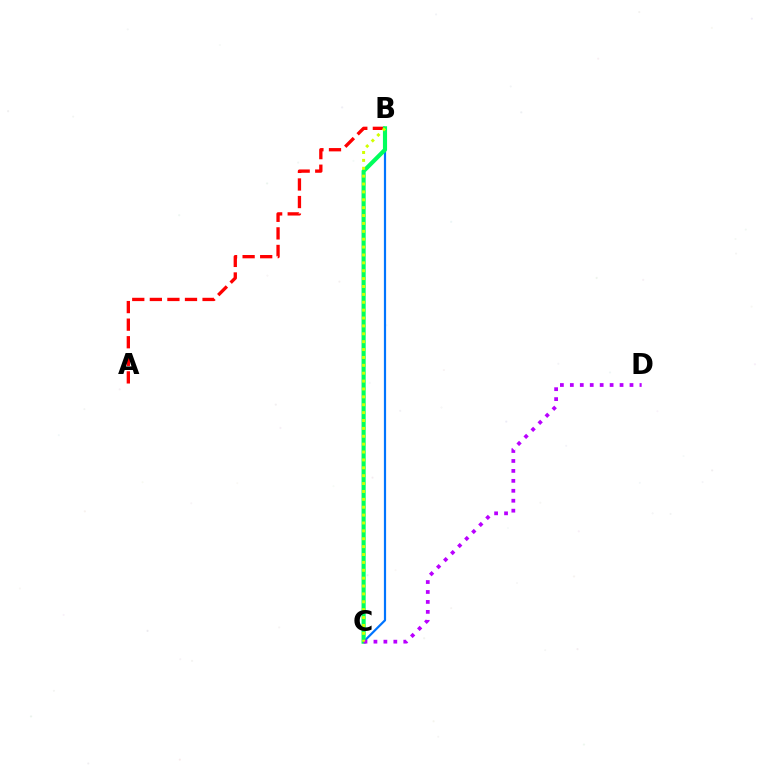{('A', 'B'): [{'color': '#ff0000', 'line_style': 'dashed', 'thickness': 2.39}], ('B', 'C'): [{'color': '#0074ff', 'line_style': 'solid', 'thickness': 1.59}, {'color': '#00ff5c', 'line_style': 'solid', 'thickness': 2.98}, {'color': '#d1ff00', 'line_style': 'dotted', 'thickness': 2.14}], ('C', 'D'): [{'color': '#b900ff', 'line_style': 'dotted', 'thickness': 2.7}]}